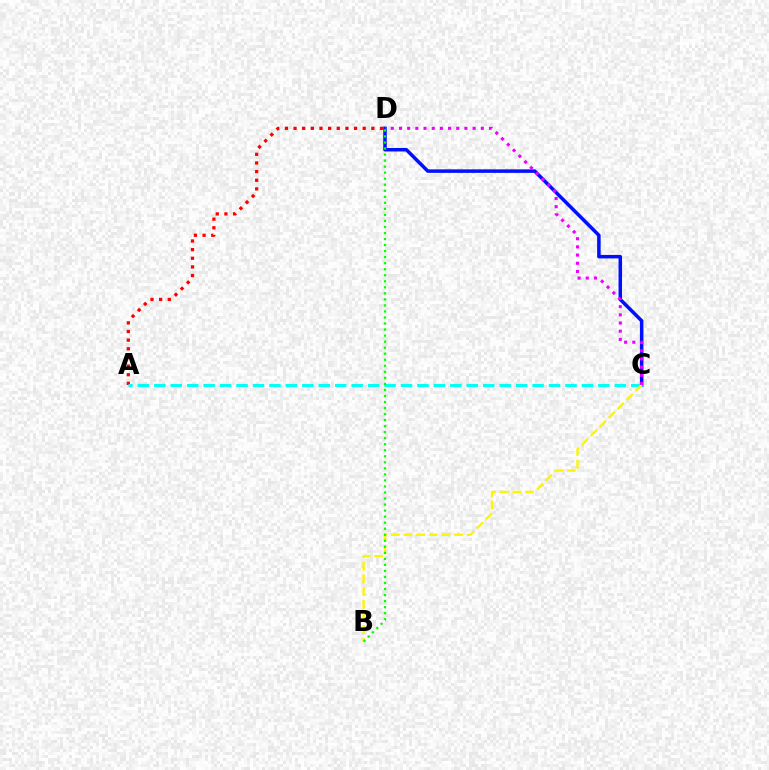{('C', 'D'): [{'color': '#0010ff', 'line_style': 'solid', 'thickness': 2.53}, {'color': '#ee00ff', 'line_style': 'dotted', 'thickness': 2.22}], ('A', 'D'): [{'color': '#ff0000', 'line_style': 'dotted', 'thickness': 2.35}], ('A', 'C'): [{'color': '#00fff6', 'line_style': 'dashed', 'thickness': 2.23}], ('B', 'C'): [{'color': '#fcf500', 'line_style': 'dashed', 'thickness': 1.72}], ('B', 'D'): [{'color': '#08ff00', 'line_style': 'dotted', 'thickness': 1.64}]}